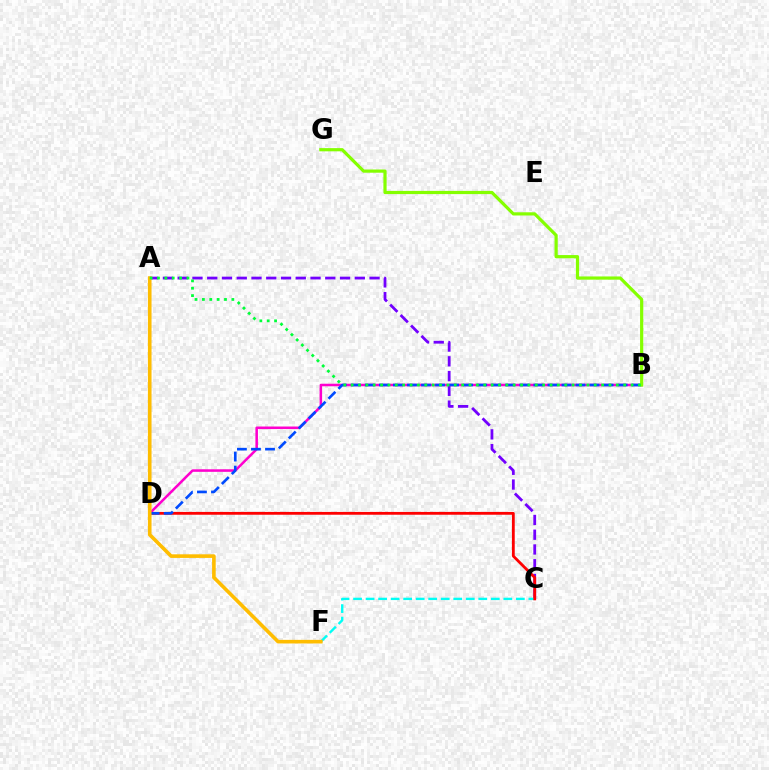{('A', 'C'): [{'color': '#7200ff', 'line_style': 'dashed', 'thickness': 2.0}], ('B', 'D'): [{'color': '#ff00cf', 'line_style': 'solid', 'thickness': 1.83}, {'color': '#004bff', 'line_style': 'dashed', 'thickness': 1.91}], ('C', 'F'): [{'color': '#00fff6', 'line_style': 'dashed', 'thickness': 1.7}], ('C', 'D'): [{'color': '#ff0000', 'line_style': 'solid', 'thickness': 2.02}], ('B', 'G'): [{'color': '#84ff00', 'line_style': 'solid', 'thickness': 2.31}], ('A', 'F'): [{'color': '#ffbd00', 'line_style': 'solid', 'thickness': 2.6}], ('A', 'B'): [{'color': '#00ff39', 'line_style': 'dotted', 'thickness': 2.0}]}